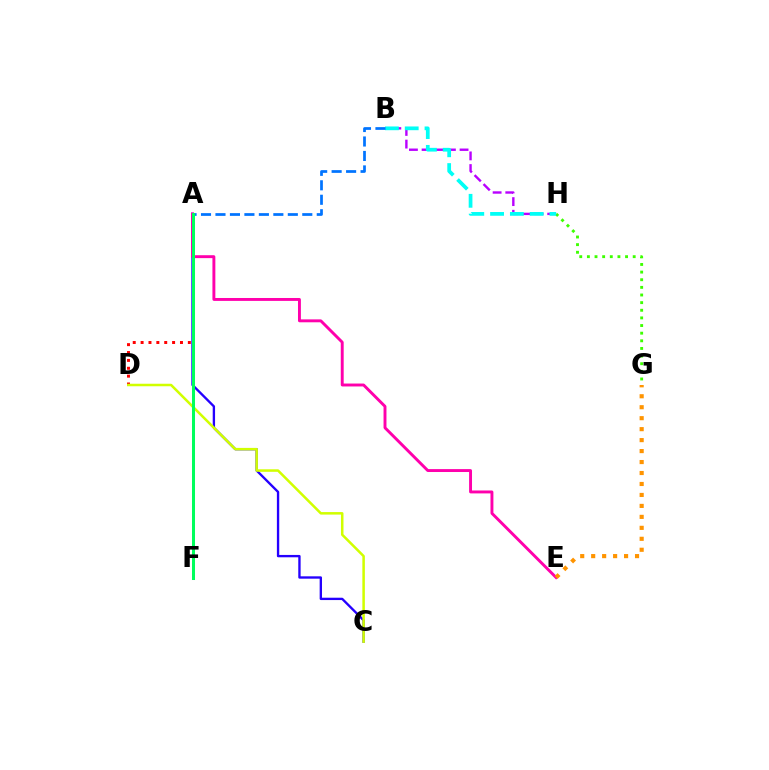{('G', 'H'): [{'color': '#3dff00', 'line_style': 'dotted', 'thickness': 2.07}], ('B', 'H'): [{'color': '#b900ff', 'line_style': 'dashed', 'thickness': 1.72}, {'color': '#00fff6', 'line_style': 'dashed', 'thickness': 2.69}], ('A', 'C'): [{'color': '#2500ff', 'line_style': 'solid', 'thickness': 1.69}], ('A', 'D'): [{'color': '#ff0000', 'line_style': 'dotted', 'thickness': 2.14}], ('A', 'E'): [{'color': '#ff00ac', 'line_style': 'solid', 'thickness': 2.1}], ('C', 'D'): [{'color': '#d1ff00', 'line_style': 'solid', 'thickness': 1.81}], ('A', 'B'): [{'color': '#0074ff', 'line_style': 'dashed', 'thickness': 1.97}], ('A', 'F'): [{'color': '#00ff5c', 'line_style': 'solid', 'thickness': 2.17}], ('E', 'G'): [{'color': '#ff9400', 'line_style': 'dotted', 'thickness': 2.98}]}